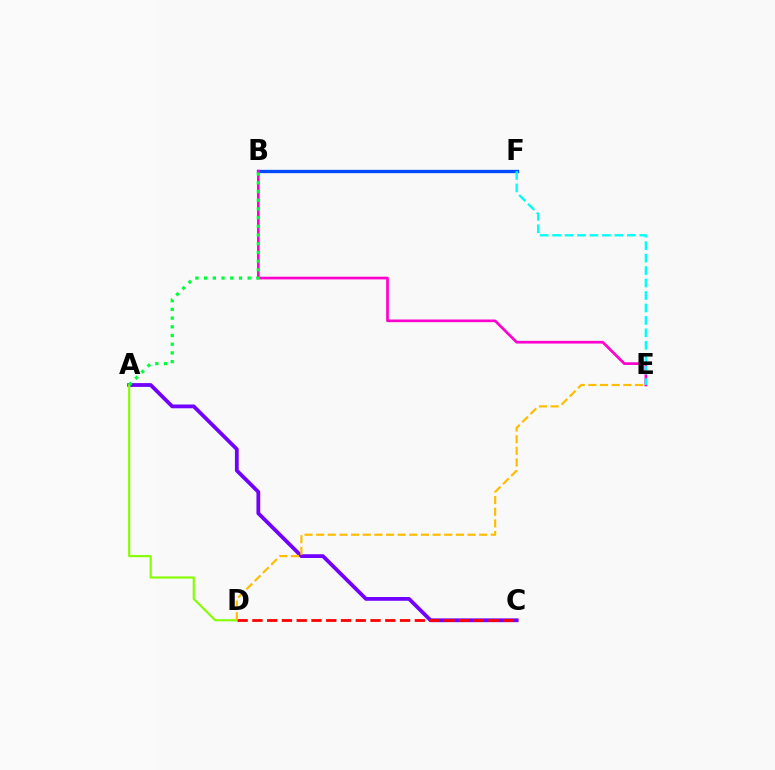{('B', 'F'): [{'color': '#004bff', 'line_style': 'solid', 'thickness': 2.39}], ('A', 'C'): [{'color': '#7200ff', 'line_style': 'solid', 'thickness': 2.72}], ('B', 'E'): [{'color': '#ff00cf', 'line_style': 'solid', 'thickness': 1.93}], ('E', 'F'): [{'color': '#00fff6', 'line_style': 'dashed', 'thickness': 1.69}], ('A', 'D'): [{'color': '#84ff00', 'line_style': 'solid', 'thickness': 1.55}], ('A', 'B'): [{'color': '#00ff39', 'line_style': 'dotted', 'thickness': 2.36}], ('C', 'D'): [{'color': '#ff0000', 'line_style': 'dashed', 'thickness': 2.01}], ('D', 'E'): [{'color': '#ffbd00', 'line_style': 'dashed', 'thickness': 1.58}]}